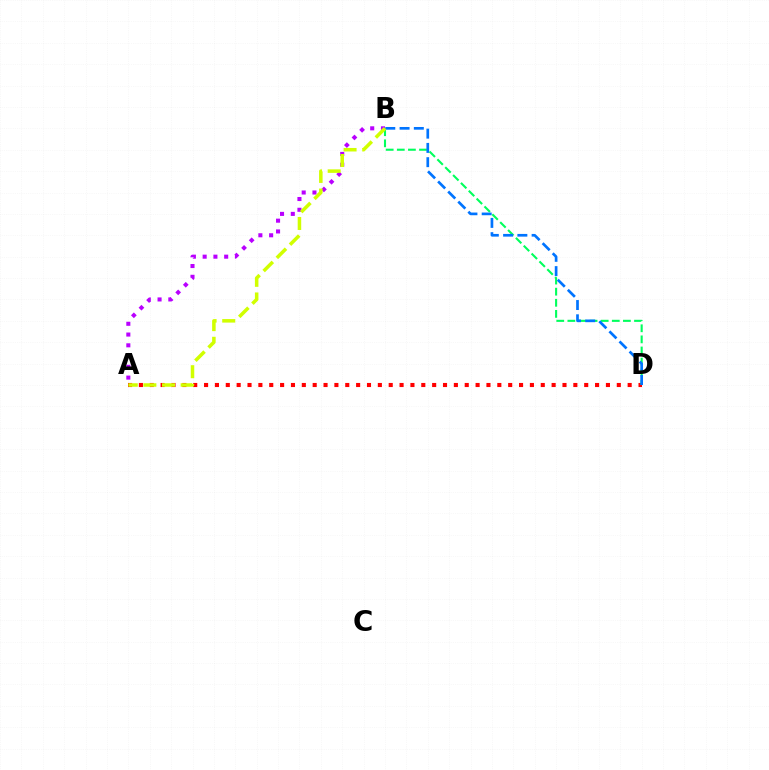{('A', 'D'): [{'color': '#ff0000', 'line_style': 'dotted', 'thickness': 2.95}], ('B', 'D'): [{'color': '#00ff5c', 'line_style': 'dashed', 'thickness': 1.51}, {'color': '#0074ff', 'line_style': 'dashed', 'thickness': 1.94}], ('A', 'B'): [{'color': '#b900ff', 'line_style': 'dotted', 'thickness': 2.92}, {'color': '#d1ff00', 'line_style': 'dashed', 'thickness': 2.53}]}